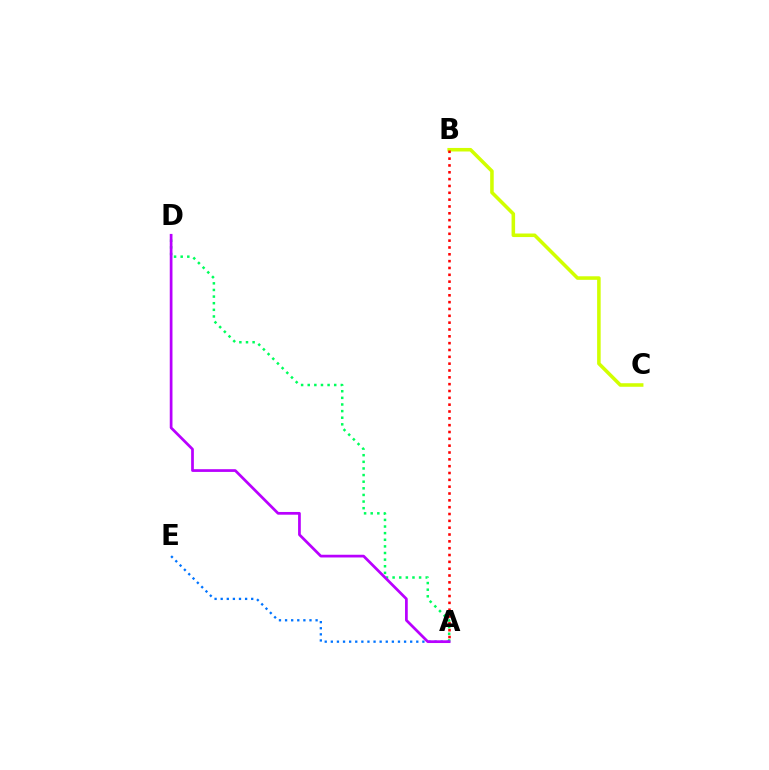{('A', 'D'): [{'color': '#00ff5c', 'line_style': 'dotted', 'thickness': 1.8}, {'color': '#b900ff', 'line_style': 'solid', 'thickness': 1.96}], ('B', 'C'): [{'color': '#d1ff00', 'line_style': 'solid', 'thickness': 2.55}], ('A', 'E'): [{'color': '#0074ff', 'line_style': 'dotted', 'thickness': 1.66}], ('A', 'B'): [{'color': '#ff0000', 'line_style': 'dotted', 'thickness': 1.86}]}